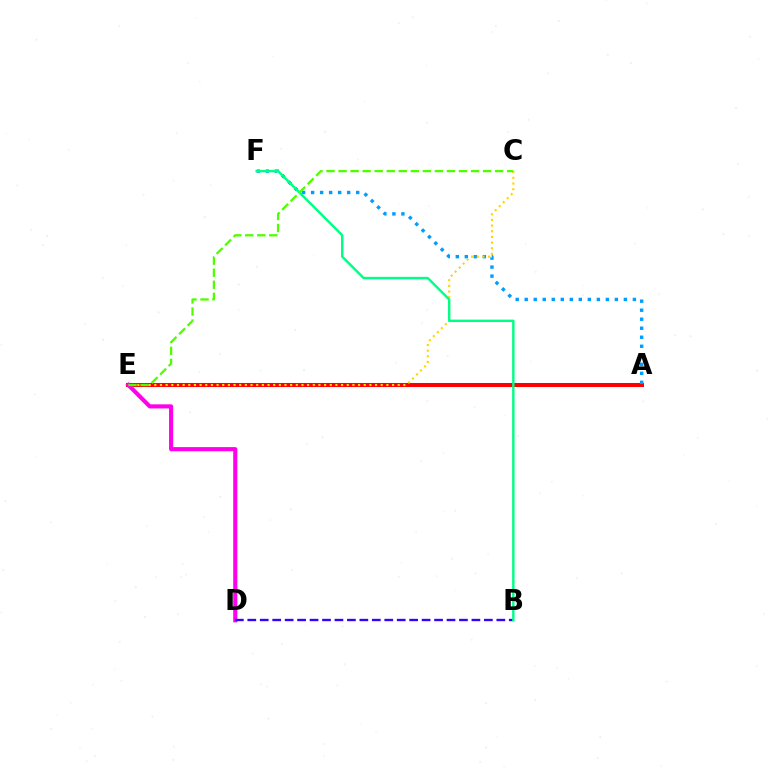{('A', 'E'): [{'color': '#ff0000', 'line_style': 'solid', 'thickness': 2.91}], ('D', 'E'): [{'color': '#ff00ed', 'line_style': 'solid', 'thickness': 2.97}], ('A', 'F'): [{'color': '#009eff', 'line_style': 'dotted', 'thickness': 2.45}], ('C', 'E'): [{'color': '#ffd500', 'line_style': 'dotted', 'thickness': 1.54}, {'color': '#4fff00', 'line_style': 'dashed', 'thickness': 1.64}], ('B', 'D'): [{'color': '#3700ff', 'line_style': 'dashed', 'thickness': 1.69}], ('B', 'F'): [{'color': '#00ff86', 'line_style': 'solid', 'thickness': 1.75}]}